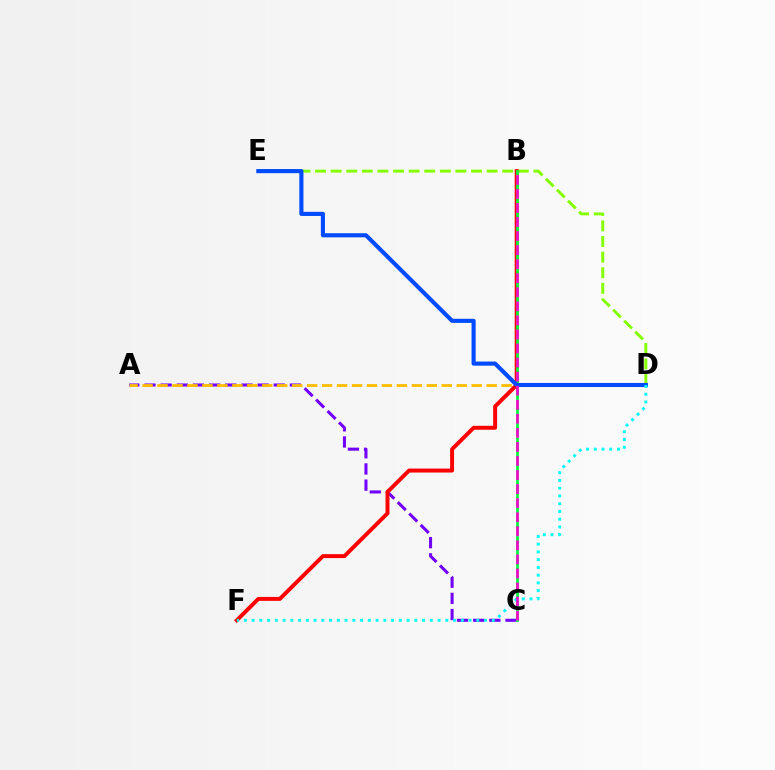{('D', 'E'): [{'color': '#84ff00', 'line_style': 'dashed', 'thickness': 2.12}, {'color': '#004bff', 'line_style': 'solid', 'thickness': 2.97}], ('A', 'C'): [{'color': '#7200ff', 'line_style': 'dashed', 'thickness': 2.2}], ('B', 'F'): [{'color': '#ff0000', 'line_style': 'solid', 'thickness': 2.84}], ('A', 'D'): [{'color': '#ffbd00', 'line_style': 'dashed', 'thickness': 2.03}], ('B', 'C'): [{'color': '#00ff39', 'line_style': 'solid', 'thickness': 1.97}, {'color': '#ff00cf', 'line_style': 'dashed', 'thickness': 1.91}], ('D', 'F'): [{'color': '#00fff6', 'line_style': 'dotted', 'thickness': 2.11}]}